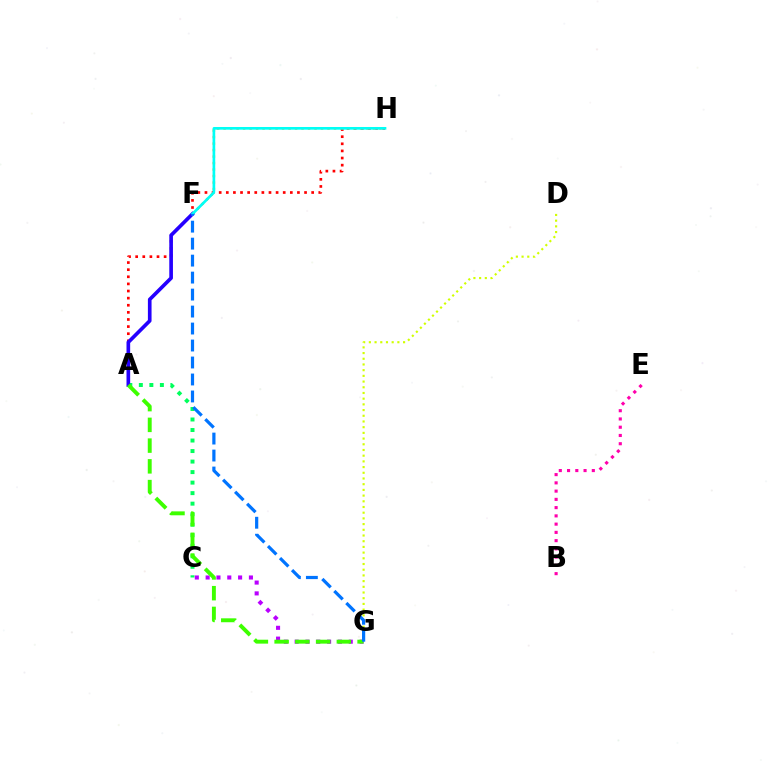{('A', 'H'): [{'color': '#ff0000', 'line_style': 'dotted', 'thickness': 1.93}], ('F', 'H'): [{'color': '#ff9400', 'line_style': 'dotted', 'thickness': 1.76}, {'color': '#00fff6', 'line_style': 'solid', 'thickness': 1.93}], ('A', 'C'): [{'color': '#00ff5c', 'line_style': 'dotted', 'thickness': 2.86}], ('A', 'F'): [{'color': '#2500ff', 'line_style': 'solid', 'thickness': 2.63}], ('B', 'E'): [{'color': '#ff00ac', 'line_style': 'dotted', 'thickness': 2.24}], ('C', 'G'): [{'color': '#b900ff', 'line_style': 'dotted', 'thickness': 2.94}], ('D', 'G'): [{'color': '#d1ff00', 'line_style': 'dotted', 'thickness': 1.55}], ('A', 'G'): [{'color': '#3dff00', 'line_style': 'dashed', 'thickness': 2.82}], ('F', 'G'): [{'color': '#0074ff', 'line_style': 'dashed', 'thickness': 2.31}]}